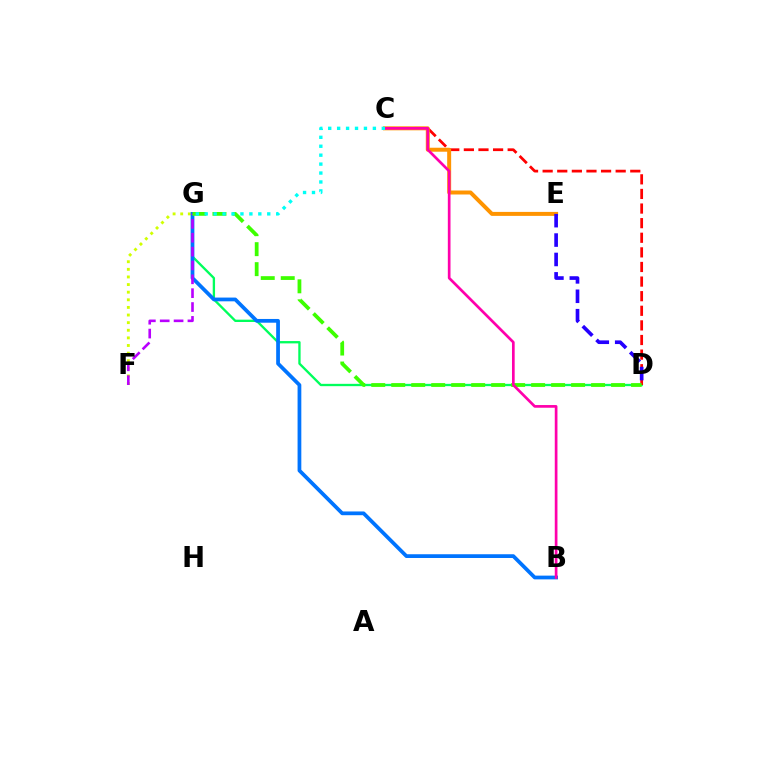{('D', 'G'): [{'color': '#00ff5c', 'line_style': 'solid', 'thickness': 1.68}, {'color': '#3dff00', 'line_style': 'dashed', 'thickness': 2.71}], ('F', 'G'): [{'color': '#d1ff00', 'line_style': 'dotted', 'thickness': 2.07}, {'color': '#b900ff', 'line_style': 'dashed', 'thickness': 1.88}], ('C', 'D'): [{'color': '#ff0000', 'line_style': 'dashed', 'thickness': 1.98}], ('B', 'G'): [{'color': '#0074ff', 'line_style': 'solid', 'thickness': 2.7}], ('C', 'E'): [{'color': '#ff9400', 'line_style': 'solid', 'thickness': 2.86}], ('B', 'C'): [{'color': '#ff00ac', 'line_style': 'solid', 'thickness': 1.94}], ('C', 'G'): [{'color': '#00fff6', 'line_style': 'dotted', 'thickness': 2.43}], ('D', 'E'): [{'color': '#2500ff', 'line_style': 'dashed', 'thickness': 2.64}]}